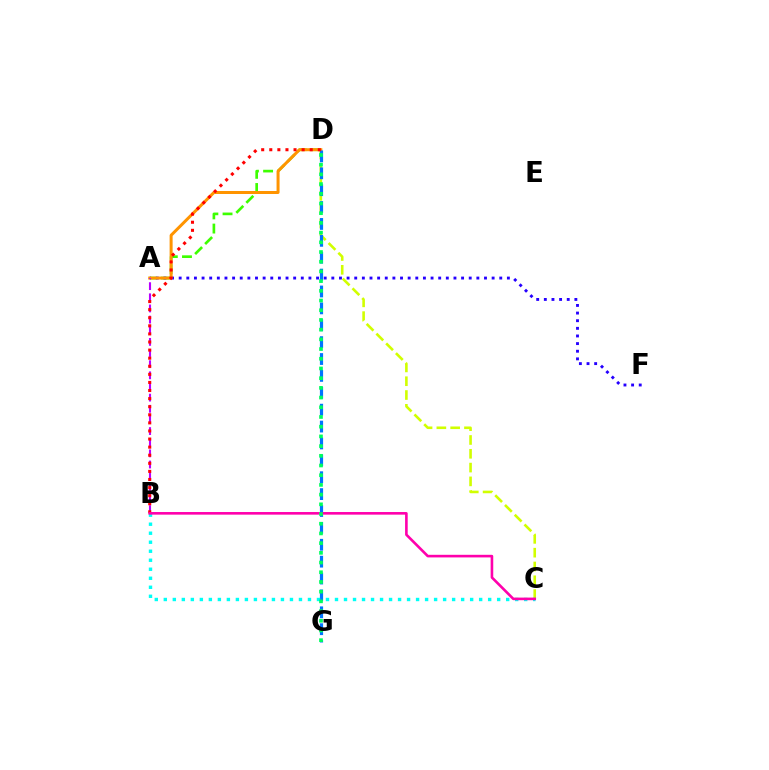{('A', 'D'): [{'color': '#3dff00', 'line_style': 'dashed', 'thickness': 1.92}, {'color': '#ff9400', 'line_style': 'solid', 'thickness': 2.16}], ('C', 'D'): [{'color': '#d1ff00', 'line_style': 'dashed', 'thickness': 1.87}], ('A', 'F'): [{'color': '#2500ff', 'line_style': 'dotted', 'thickness': 2.07}], ('D', 'G'): [{'color': '#0074ff', 'line_style': 'dashed', 'thickness': 2.29}, {'color': '#00ff5c', 'line_style': 'dotted', 'thickness': 2.64}], ('A', 'B'): [{'color': '#b900ff', 'line_style': 'dashed', 'thickness': 1.51}], ('B', 'C'): [{'color': '#00fff6', 'line_style': 'dotted', 'thickness': 2.45}, {'color': '#ff00ac', 'line_style': 'solid', 'thickness': 1.88}], ('B', 'D'): [{'color': '#ff0000', 'line_style': 'dotted', 'thickness': 2.2}]}